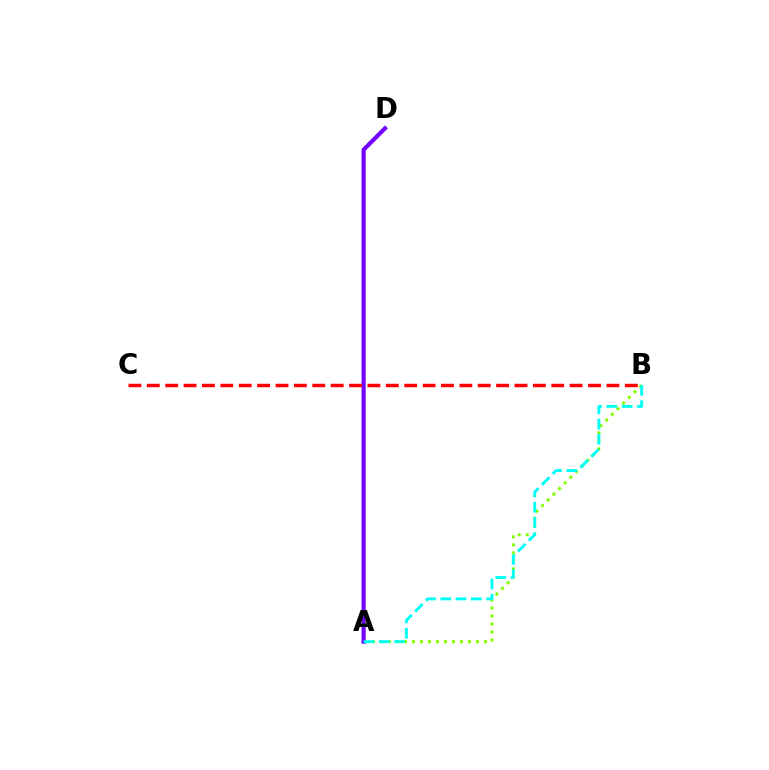{('A', 'B'): [{'color': '#84ff00', 'line_style': 'dotted', 'thickness': 2.17}, {'color': '#00fff6', 'line_style': 'dashed', 'thickness': 2.08}], ('A', 'D'): [{'color': '#7200ff', 'line_style': 'solid', 'thickness': 2.98}], ('B', 'C'): [{'color': '#ff0000', 'line_style': 'dashed', 'thickness': 2.5}]}